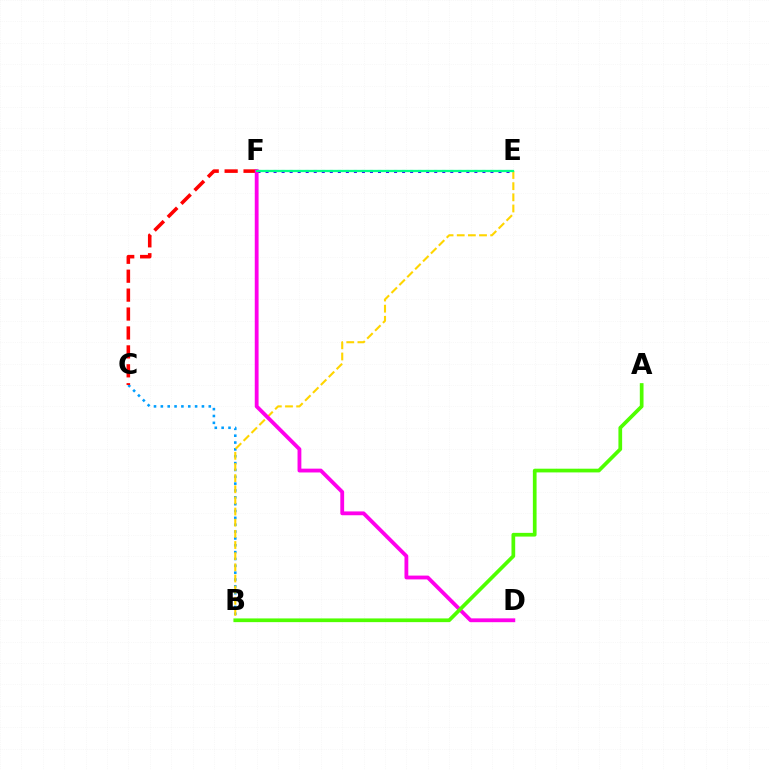{('B', 'C'): [{'color': '#009eff', 'line_style': 'dotted', 'thickness': 1.86}], ('B', 'E'): [{'color': '#ffd500', 'line_style': 'dashed', 'thickness': 1.52}], ('C', 'F'): [{'color': '#ff0000', 'line_style': 'dashed', 'thickness': 2.57}], ('E', 'F'): [{'color': '#3700ff', 'line_style': 'dotted', 'thickness': 2.18}, {'color': '#00ff86', 'line_style': 'solid', 'thickness': 1.65}], ('D', 'F'): [{'color': '#ff00ed', 'line_style': 'solid', 'thickness': 2.75}], ('A', 'B'): [{'color': '#4fff00', 'line_style': 'solid', 'thickness': 2.67}]}